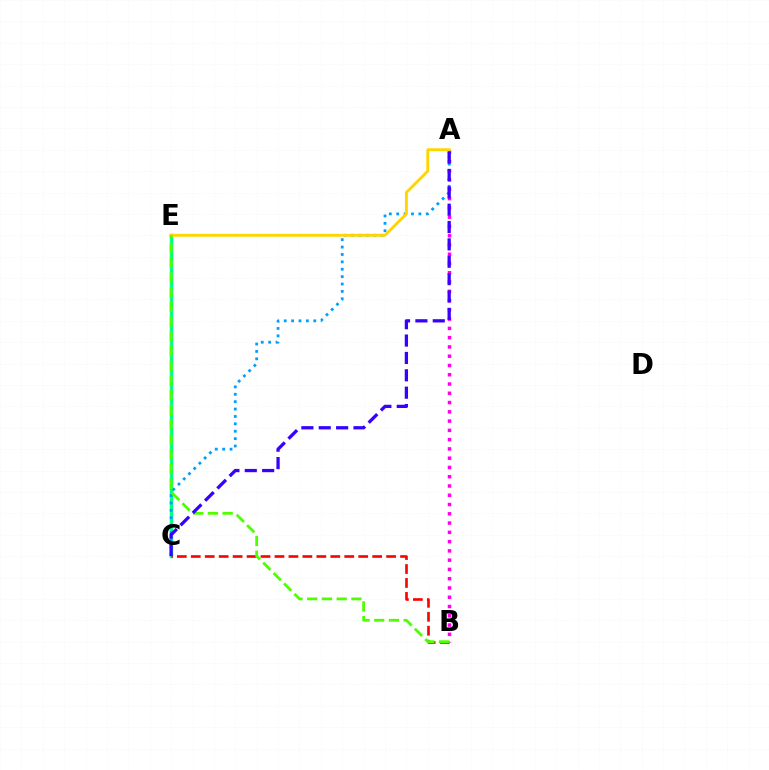{('C', 'E'): [{'color': '#00ff86', 'line_style': 'solid', 'thickness': 2.48}], ('A', 'C'): [{'color': '#009eff', 'line_style': 'dotted', 'thickness': 2.01}, {'color': '#3700ff', 'line_style': 'dashed', 'thickness': 2.36}], ('A', 'B'): [{'color': '#ff00ed', 'line_style': 'dotted', 'thickness': 2.52}], ('B', 'C'): [{'color': '#ff0000', 'line_style': 'dashed', 'thickness': 1.9}], ('A', 'E'): [{'color': '#ffd500', 'line_style': 'solid', 'thickness': 2.08}], ('B', 'E'): [{'color': '#4fff00', 'line_style': 'dashed', 'thickness': 2.0}]}